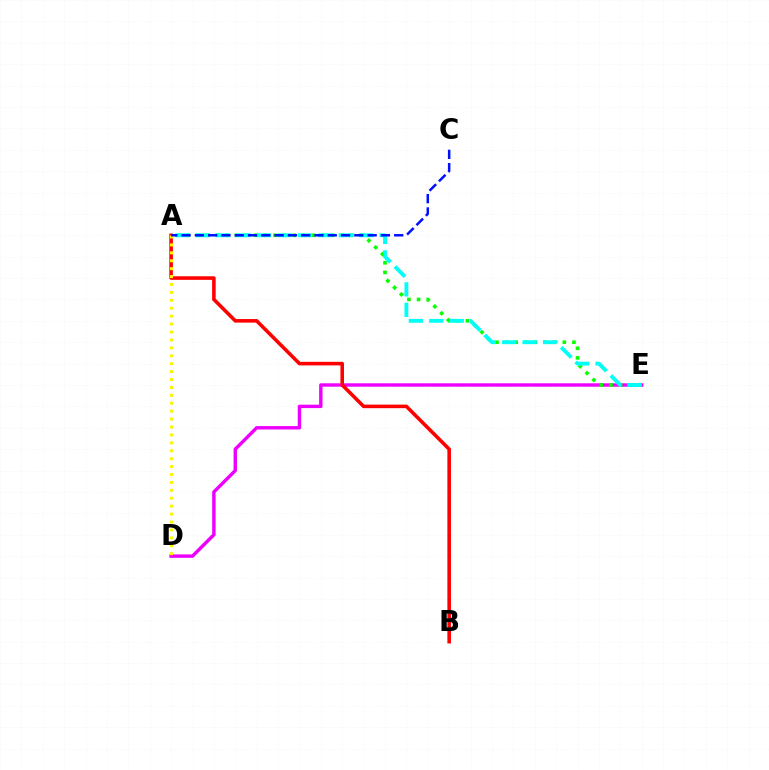{('D', 'E'): [{'color': '#ee00ff', 'line_style': 'solid', 'thickness': 2.46}], ('A', 'B'): [{'color': '#ff0000', 'line_style': 'solid', 'thickness': 2.58}], ('A', 'E'): [{'color': '#08ff00', 'line_style': 'dotted', 'thickness': 2.61}, {'color': '#00fff6', 'line_style': 'dashed', 'thickness': 2.78}], ('A', 'D'): [{'color': '#fcf500', 'line_style': 'dotted', 'thickness': 2.15}], ('A', 'C'): [{'color': '#0010ff', 'line_style': 'dashed', 'thickness': 1.81}]}